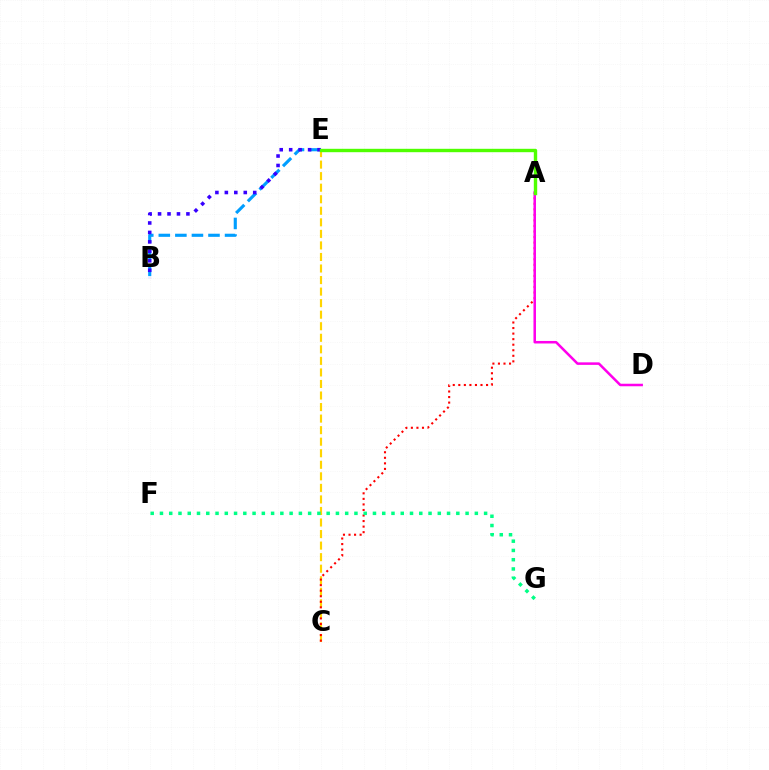{('C', 'E'): [{'color': '#ffd500', 'line_style': 'dashed', 'thickness': 1.57}], ('A', 'C'): [{'color': '#ff0000', 'line_style': 'dotted', 'thickness': 1.51}], ('F', 'G'): [{'color': '#00ff86', 'line_style': 'dotted', 'thickness': 2.52}], ('B', 'E'): [{'color': '#009eff', 'line_style': 'dashed', 'thickness': 2.25}, {'color': '#3700ff', 'line_style': 'dotted', 'thickness': 2.57}], ('A', 'D'): [{'color': '#ff00ed', 'line_style': 'solid', 'thickness': 1.82}], ('A', 'E'): [{'color': '#4fff00', 'line_style': 'solid', 'thickness': 2.44}]}